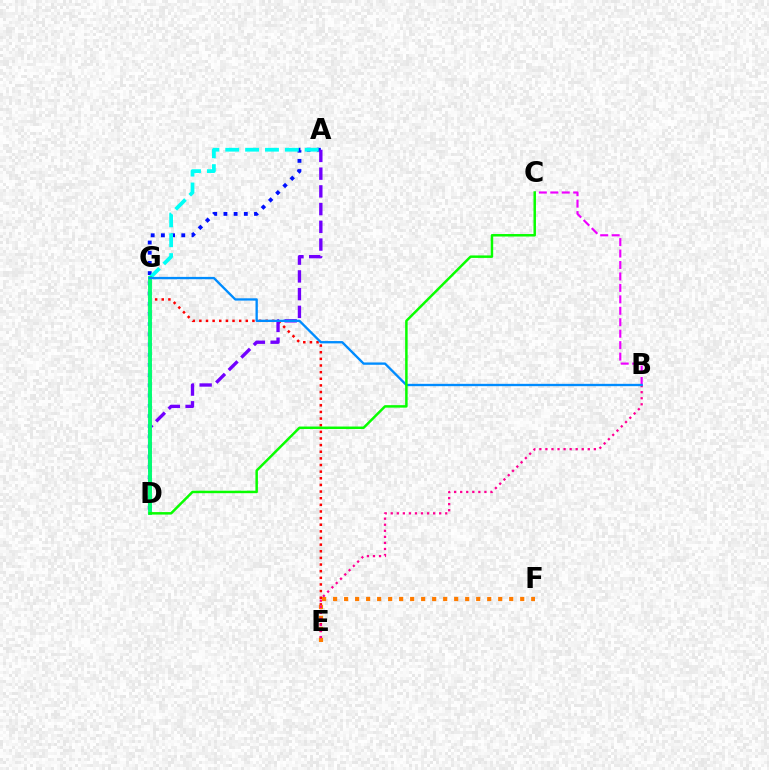{('E', 'G'): [{'color': '#ff0000', 'line_style': 'dotted', 'thickness': 1.8}], ('A', 'D'): [{'color': '#0010ff', 'line_style': 'dotted', 'thickness': 2.77}, {'color': '#7200ff', 'line_style': 'dashed', 'thickness': 2.41}], ('B', 'C'): [{'color': '#ee00ff', 'line_style': 'dashed', 'thickness': 1.56}], ('E', 'F'): [{'color': '#ff7c00', 'line_style': 'dotted', 'thickness': 2.99}], ('A', 'G'): [{'color': '#00fff6', 'line_style': 'dashed', 'thickness': 2.7}], ('D', 'G'): [{'color': '#84ff00', 'line_style': 'dotted', 'thickness': 1.87}, {'color': '#fcf500', 'line_style': 'solid', 'thickness': 1.72}, {'color': '#00ff74', 'line_style': 'solid', 'thickness': 2.79}], ('B', 'E'): [{'color': '#ff0094', 'line_style': 'dotted', 'thickness': 1.65}], ('B', 'G'): [{'color': '#008cff', 'line_style': 'solid', 'thickness': 1.68}], ('C', 'D'): [{'color': '#08ff00', 'line_style': 'solid', 'thickness': 1.79}]}